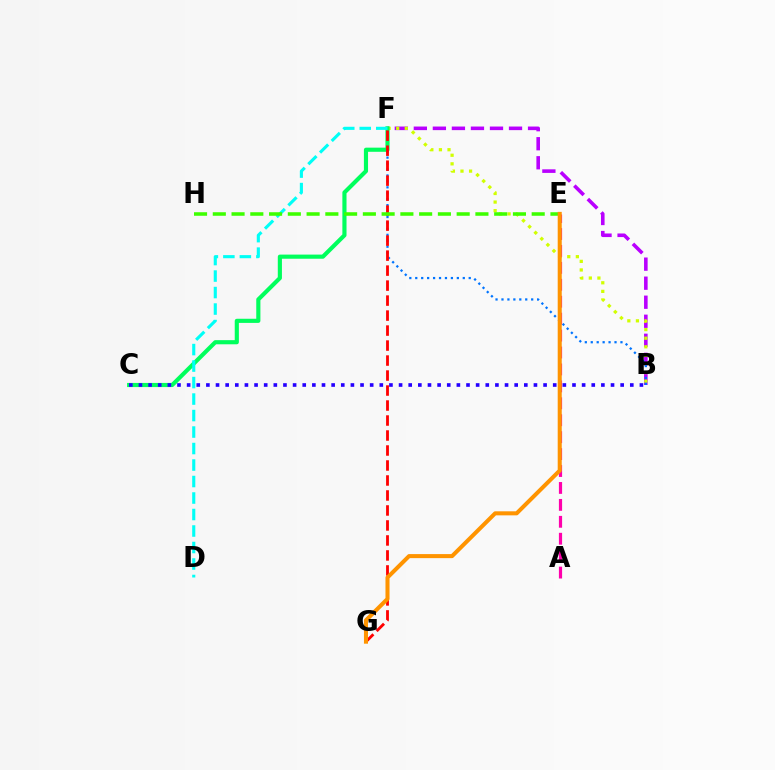{('B', 'F'): [{'color': '#b900ff', 'line_style': 'dashed', 'thickness': 2.59}, {'color': '#d1ff00', 'line_style': 'dotted', 'thickness': 2.33}, {'color': '#0074ff', 'line_style': 'dotted', 'thickness': 1.61}], ('C', 'F'): [{'color': '#00ff5c', 'line_style': 'solid', 'thickness': 2.98}], ('F', 'G'): [{'color': '#ff0000', 'line_style': 'dashed', 'thickness': 2.04}], ('A', 'E'): [{'color': '#ff00ac', 'line_style': 'dashed', 'thickness': 2.3}], ('B', 'C'): [{'color': '#2500ff', 'line_style': 'dotted', 'thickness': 2.62}], ('D', 'F'): [{'color': '#00fff6', 'line_style': 'dashed', 'thickness': 2.24}], ('E', 'H'): [{'color': '#3dff00', 'line_style': 'dashed', 'thickness': 2.55}], ('E', 'G'): [{'color': '#ff9400', 'line_style': 'solid', 'thickness': 2.91}]}